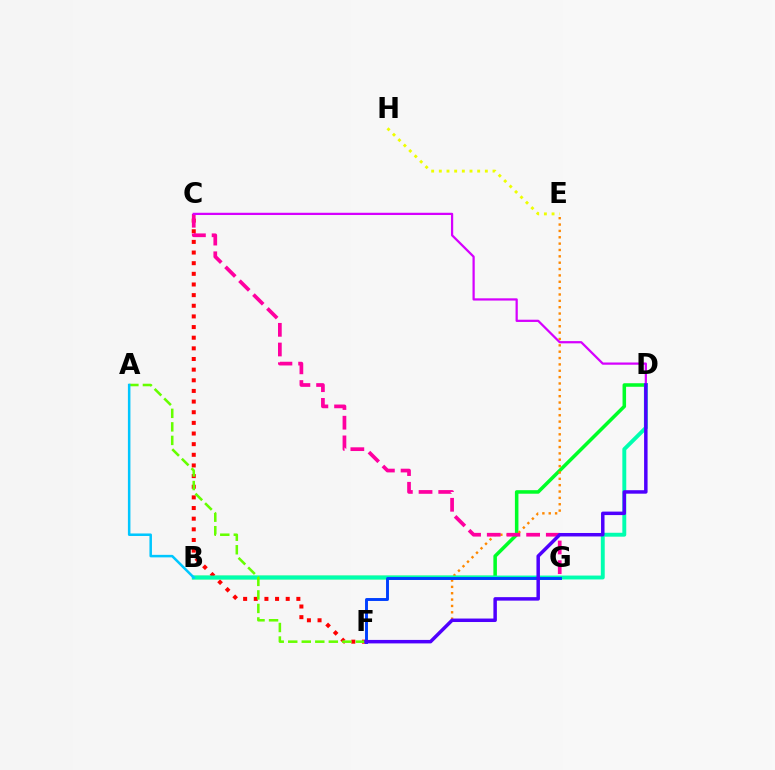{('B', 'D'): [{'color': '#00ff27', 'line_style': 'solid', 'thickness': 2.54}, {'color': '#00ffaf', 'line_style': 'solid', 'thickness': 2.81}], ('C', 'F'): [{'color': '#ff0000', 'line_style': 'dotted', 'thickness': 2.89}], ('E', 'H'): [{'color': '#eeff00', 'line_style': 'dotted', 'thickness': 2.08}], ('E', 'F'): [{'color': '#ff8800', 'line_style': 'dotted', 'thickness': 1.73}], ('A', 'F'): [{'color': '#66ff00', 'line_style': 'dashed', 'thickness': 1.84}], ('C', 'G'): [{'color': '#ff00a0', 'line_style': 'dashed', 'thickness': 2.67}], ('C', 'D'): [{'color': '#d600ff', 'line_style': 'solid', 'thickness': 1.61}], ('A', 'B'): [{'color': '#00c7ff', 'line_style': 'solid', 'thickness': 1.82}], ('F', 'G'): [{'color': '#003fff', 'line_style': 'solid', 'thickness': 2.1}], ('D', 'F'): [{'color': '#4f00ff', 'line_style': 'solid', 'thickness': 2.51}]}